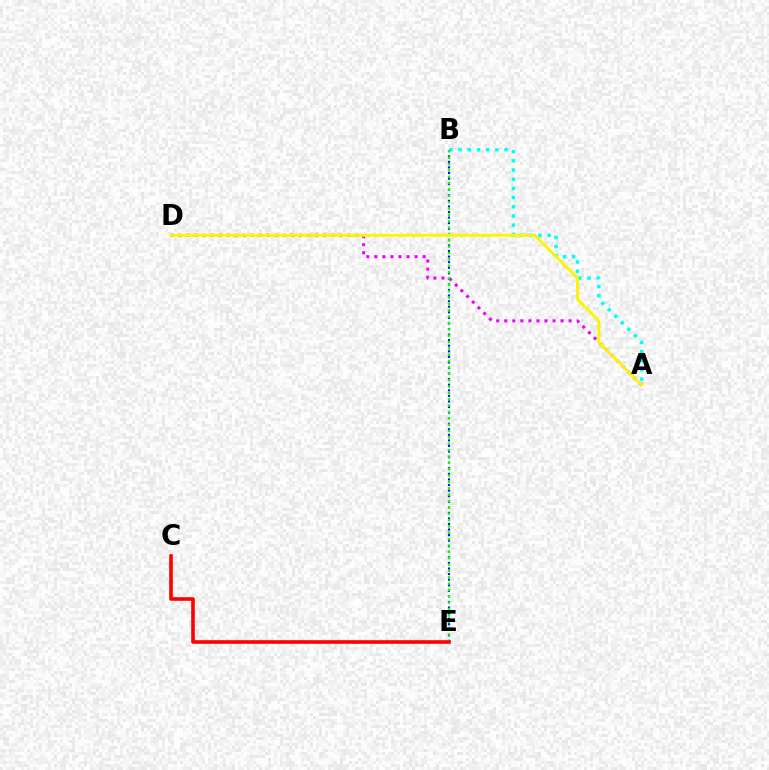{('A', 'D'): [{'color': '#ee00ff', 'line_style': 'dotted', 'thickness': 2.19}, {'color': '#fcf500', 'line_style': 'solid', 'thickness': 2.1}], ('A', 'B'): [{'color': '#00fff6', 'line_style': 'dotted', 'thickness': 2.5}], ('B', 'E'): [{'color': '#0010ff', 'line_style': 'dotted', 'thickness': 1.51}, {'color': '#08ff00', 'line_style': 'dotted', 'thickness': 1.73}], ('C', 'E'): [{'color': '#ff0000', 'line_style': 'solid', 'thickness': 2.6}]}